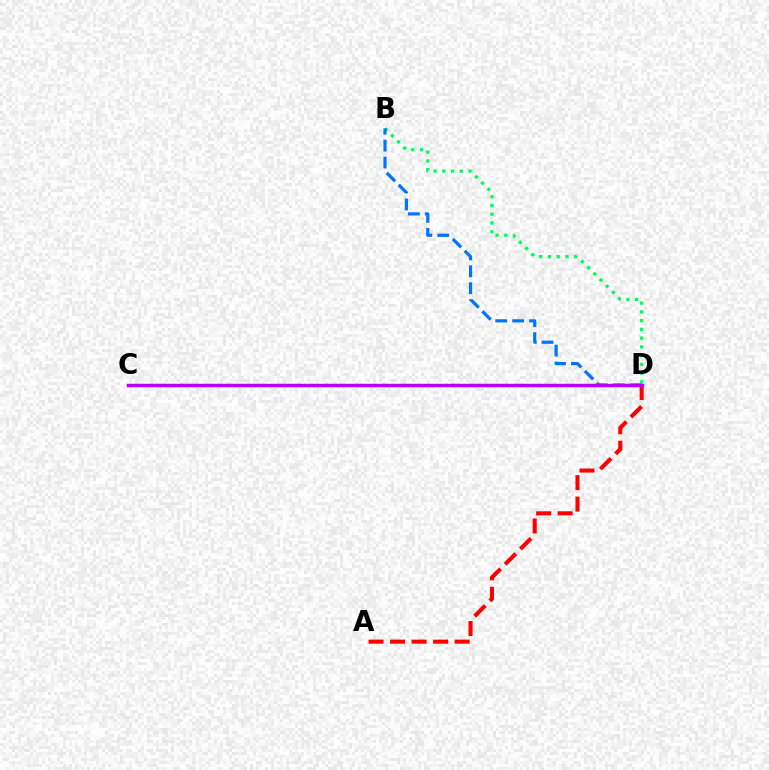{('B', 'D'): [{'color': '#00ff5c', 'line_style': 'dotted', 'thickness': 2.38}, {'color': '#0074ff', 'line_style': 'dashed', 'thickness': 2.3}], ('A', 'D'): [{'color': '#ff0000', 'line_style': 'dashed', 'thickness': 2.92}], ('C', 'D'): [{'color': '#d1ff00', 'line_style': 'dashed', 'thickness': 2.07}, {'color': '#b900ff', 'line_style': 'solid', 'thickness': 2.47}]}